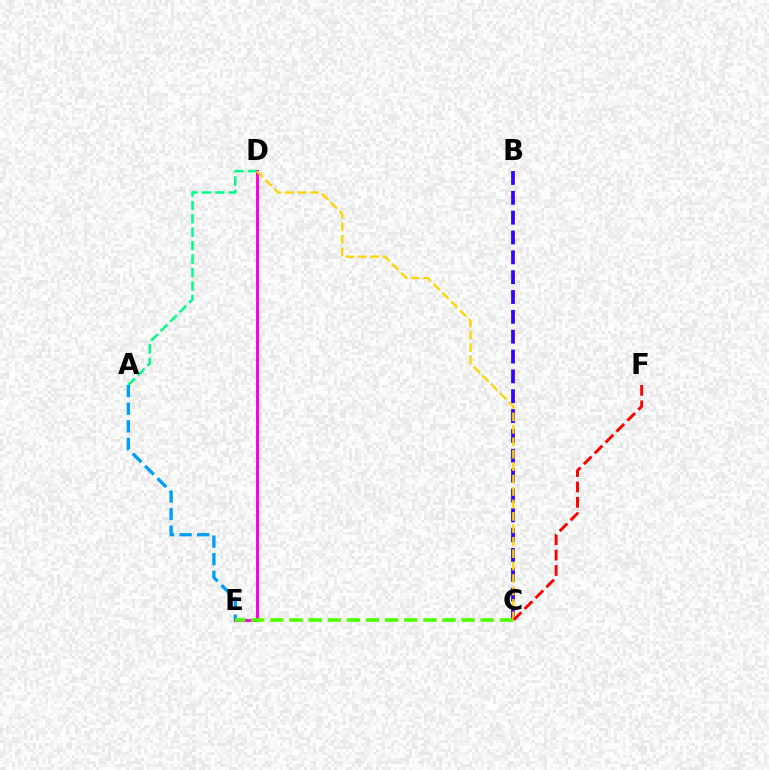{('A', 'D'): [{'color': '#00ff86', 'line_style': 'dashed', 'thickness': 1.82}], ('D', 'E'): [{'color': '#ff00ed', 'line_style': 'solid', 'thickness': 2.18}], ('A', 'E'): [{'color': '#009eff', 'line_style': 'dashed', 'thickness': 2.39}], ('B', 'C'): [{'color': '#3700ff', 'line_style': 'dashed', 'thickness': 2.7}], ('C', 'E'): [{'color': '#4fff00', 'line_style': 'dashed', 'thickness': 2.6}], ('C', 'D'): [{'color': '#ffd500', 'line_style': 'dashed', 'thickness': 1.69}], ('C', 'F'): [{'color': '#ff0000', 'line_style': 'dashed', 'thickness': 2.09}]}